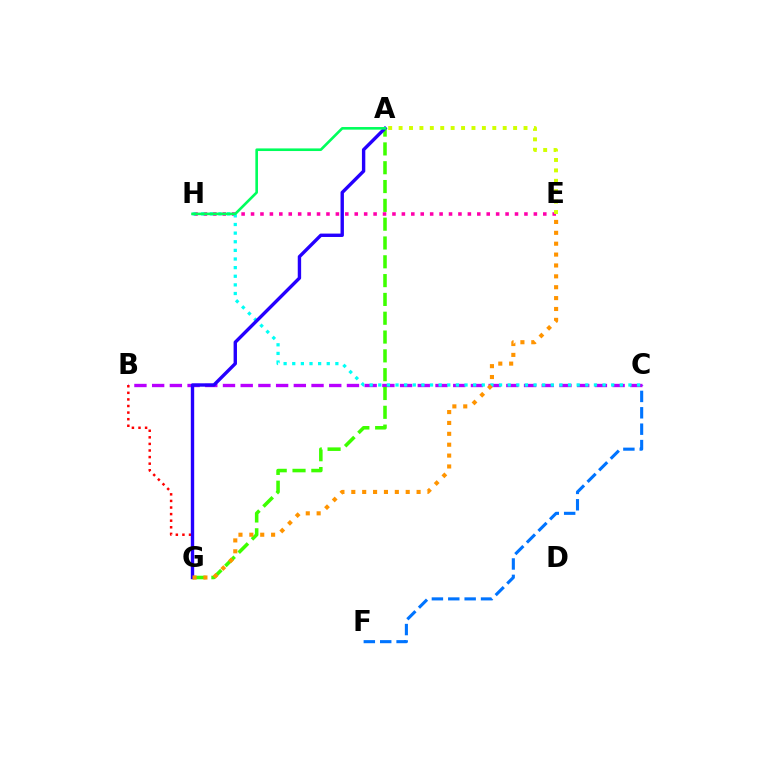{('E', 'H'): [{'color': '#ff00ac', 'line_style': 'dotted', 'thickness': 2.56}], ('C', 'F'): [{'color': '#0074ff', 'line_style': 'dashed', 'thickness': 2.23}], ('B', 'C'): [{'color': '#b900ff', 'line_style': 'dashed', 'thickness': 2.41}], ('C', 'H'): [{'color': '#00fff6', 'line_style': 'dotted', 'thickness': 2.34}], ('B', 'G'): [{'color': '#ff0000', 'line_style': 'dotted', 'thickness': 1.79}], ('A', 'E'): [{'color': '#d1ff00', 'line_style': 'dotted', 'thickness': 2.83}], ('A', 'G'): [{'color': '#3dff00', 'line_style': 'dashed', 'thickness': 2.56}, {'color': '#2500ff', 'line_style': 'solid', 'thickness': 2.44}], ('A', 'H'): [{'color': '#00ff5c', 'line_style': 'solid', 'thickness': 1.89}], ('E', 'G'): [{'color': '#ff9400', 'line_style': 'dotted', 'thickness': 2.96}]}